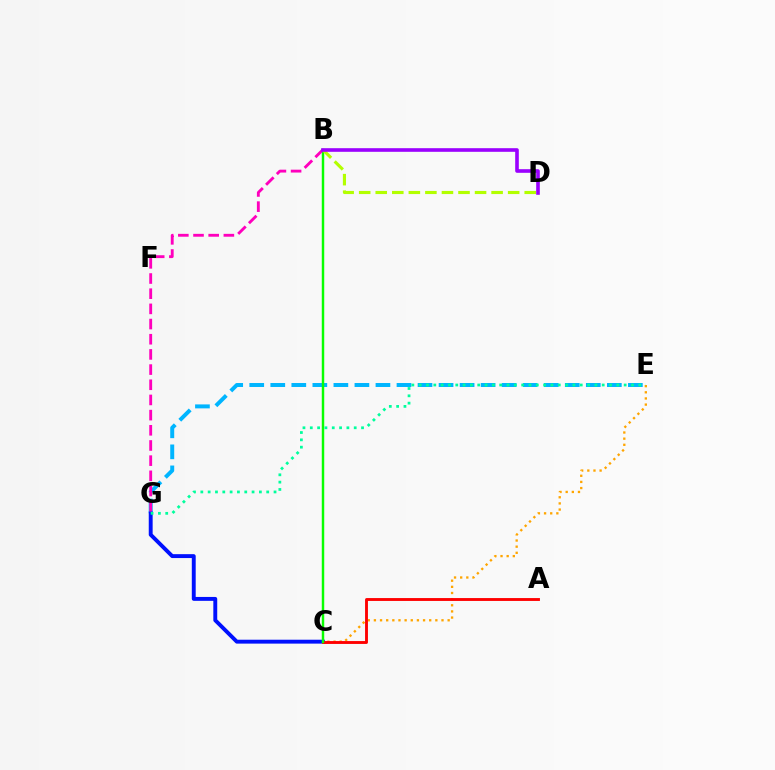{('E', 'G'): [{'color': '#00b5ff', 'line_style': 'dashed', 'thickness': 2.86}, {'color': '#00ff9d', 'line_style': 'dotted', 'thickness': 1.99}], ('C', 'E'): [{'color': '#ffa500', 'line_style': 'dotted', 'thickness': 1.67}], ('C', 'G'): [{'color': '#0010ff', 'line_style': 'solid', 'thickness': 2.81}], ('A', 'C'): [{'color': '#ff0000', 'line_style': 'solid', 'thickness': 2.07}], ('B', 'C'): [{'color': '#08ff00', 'line_style': 'solid', 'thickness': 1.77}], ('B', 'G'): [{'color': '#ff00bd', 'line_style': 'dashed', 'thickness': 2.06}], ('B', 'D'): [{'color': '#b3ff00', 'line_style': 'dashed', 'thickness': 2.25}, {'color': '#9b00ff', 'line_style': 'solid', 'thickness': 2.61}]}